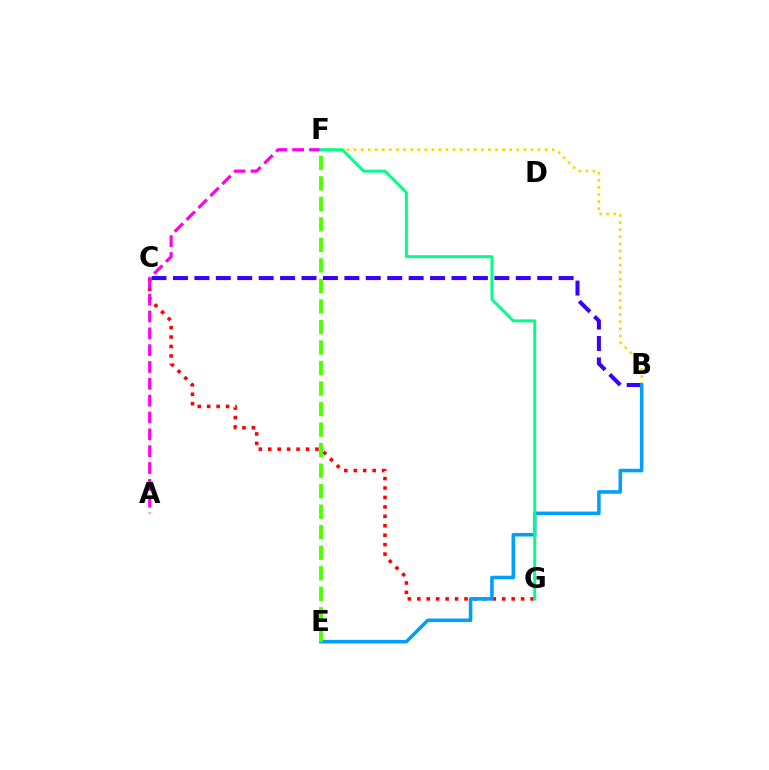{('C', 'G'): [{'color': '#ff0000', 'line_style': 'dotted', 'thickness': 2.56}], ('A', 'F'): [{'color': '#ff00ed', 'line_style': 'dashed', 'thickness': 2.29}], ('B', 'F'): [{'color': '#ffd500', 'line_style': 'dotted', 'thickness': 1.92}], ('B', 'C'): [{'color': '#3700ff', 'line_style': 'dashed', 'thickness': 2.91}], ('B', 'E'): [{'color': '#009eff', 'line_style': 'solid', 'thickness': 2.56}], ('E', 'F'): [{'color': '#4fff00', 'line_style': 'dashed', 'thickness': 2.79}], ('F', 'G'): [{'color': '#00ff86', 'line_style': 'solid', 'thickness': 2.14}]}